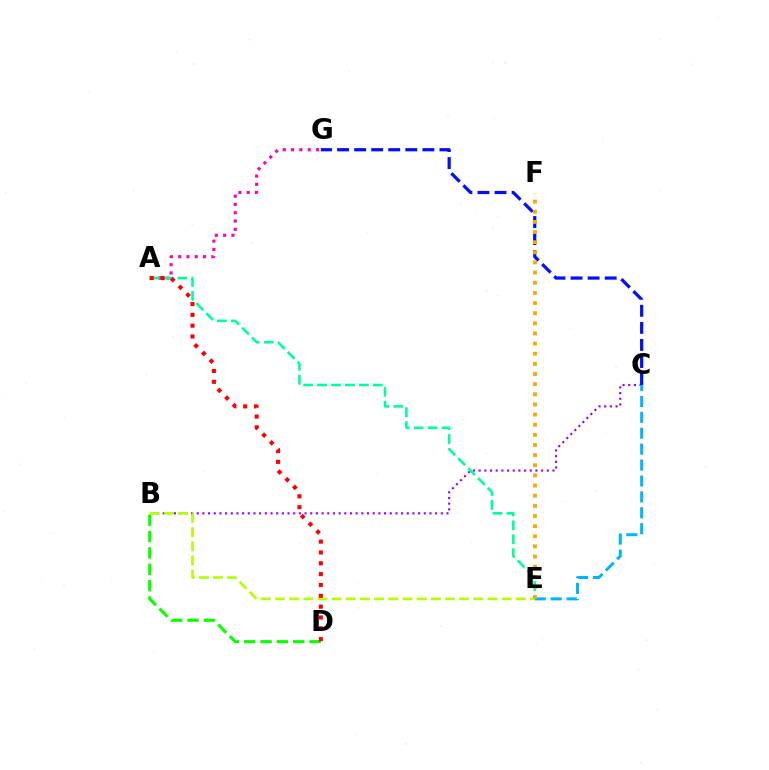{('B', 'C'): [{'color': '#9b00ff', 'line_style': 'dotted', 'thickness': 1.54}], ('B', 'D'): [{'color': '#08ff00', 'line_style': 'dashed', 'thickness': 2.22}], ('C', 'G'): [{'color': '#0010ff', 'line_style': 'dashed', 'thickness': 2.32}], ('C', 'E'): [{'color': '#00b5ff', 'line_style': 'dashed', 'thickness': 2.16}], ('A', 'G'): [{'color': '#ff00bd', 'line_style': 'dotted', 'thickness': 2.25}], ('A', 'E'): [{'color': '#00ff9d', 'line_style': 'dashed', 'thickness': 1.89}], ('B', 'E'): [{'color': '#b3ff00', 'line_style': 'dashed', 'thickness': 1.92}], ('A', 'D'): [{'color': '#ff0000', 'line_style': 'dotted', 'thickness': 2.94}], ('E', 'F'): [{'color': '#ffa500', 'line_style': 'dotted', 'thickness': 2.75}]}